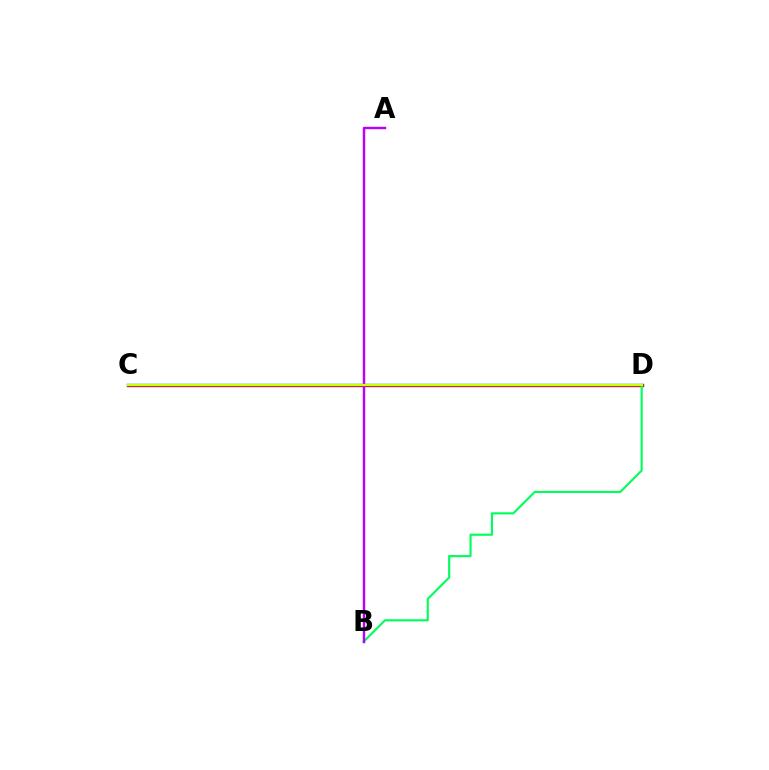{('C', 'D'): [{'color': '#0074ff', 'line_style': 'solid', 'thickness': 2.49}, {'color': '#ff0000', 'line_style': 'solid', 'thickness': 1.95}, {'color': '#d1ff00', 'line_style': 'solid', 'thickness': 1.56}], ('B', 'D'): [{'color': '#00ff5c', 'line_style': 'solid', 'thickness': 1.54}], ('A', 'B'): [{'color': '#b900ff', 'line_style': 'solid', 'thickness': 1.75}]}